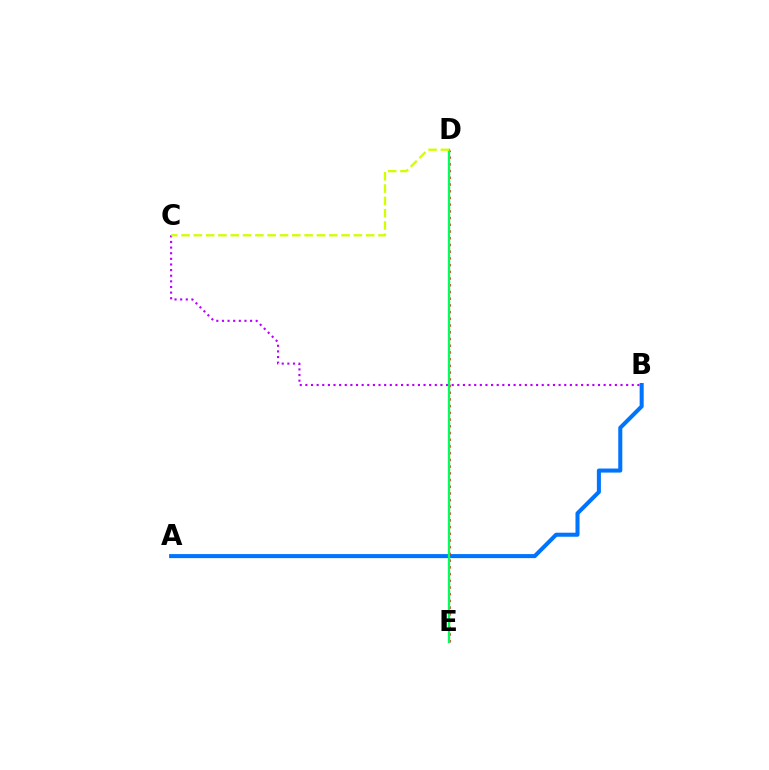{('B', 'C'): [{'color': '#b900ff', 'line_style': 'dotted', 'thickness': 1.53}], ('A', 'B'): [{'color': '#0074ff', 'line_style': 'solid', 'thickness': 2.91}], ('D', 'E'): [{'color': '#ff0000', 'line_style': 'dotted', 'thickness': 1.82}, {'color': '#00ff5c', 'line_style': 'solid', 'thickness': 1.67}], ('C', 'D'): [{'color': '#d1ff00', 'line_style': 'dashed', 'thickness': 1.67}]}